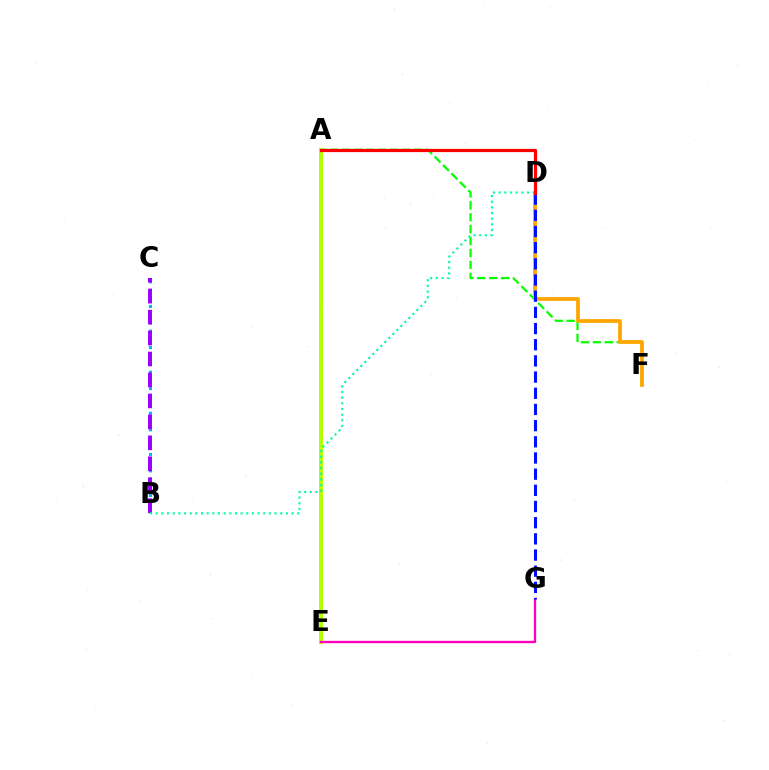{('A', 'F'): [{'color': '#08ff00', 'line_style': 'dashed', 'thickness': 1.62}], ('A', 'E'): [{'color': '#b3ff00', 'line_style': 'solid', 'thickness': 2.83}], ('E', 'G'): [{'color': '#ff00bd', 'line_style': 'solid', 'thickness': 1.67}], ('D', 'F'): [{'color': '#ffa500', 'line_style': 'solid', 'thickness': 2.7}], ('D', 'G'): [{'color': '#0010ff', 'line_style': 'dashed', 'thickness': 2.2}], ('B', 'C'): [{'color': '#00b5ff', 'line_style': 'dotted', 'thickness': 2.23}, {'color': '#9b00ff', 'line_style': 'dashed', 'thickness': 2.85}], ('B', 'D'): [{'color': '#00ff9d', 'line_style': 'dotted', 'thickness': 1.54}], ('A', 'D'): [{'color': '#ff0000', 'line_style': 'solid', 'thickness': 2.31}]}